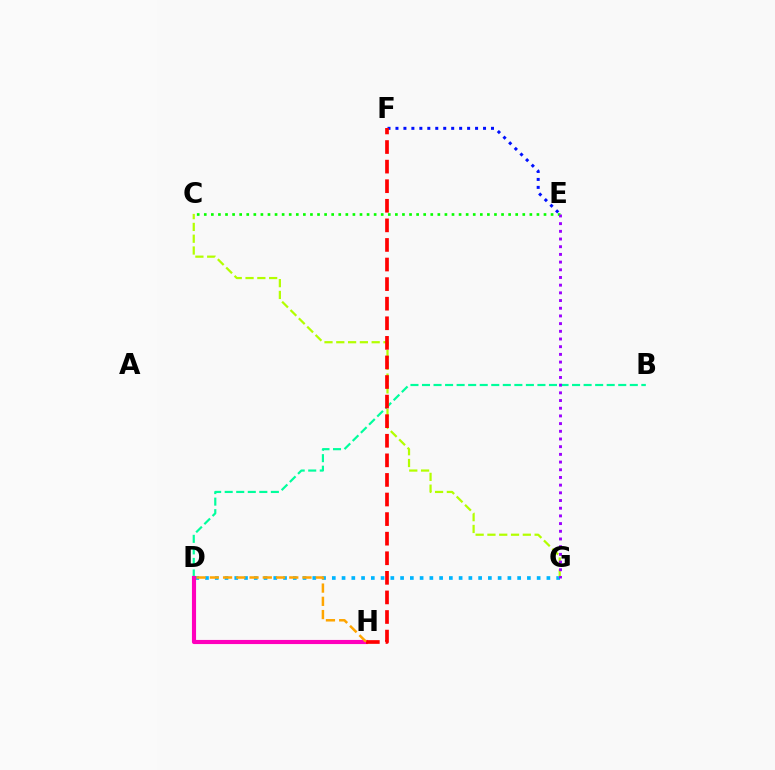{('E', 'F'): [{'color': '#0010ff', 'line_style': 'dotted', 'thickness': 2.16}], ('B', 'D'): [{'color': '#00ff9d', 'line_style': 'dashed', 'thickness': 1.57}], ('D', 'G'): [{'color': '#00b5ff', 'line_style': 'dotted', 'thickness': 2.65}], ('D', 'H'): [{'color': '#ff00bd', 'line_style': 'solid', 'thickness': 2.97}, {'color': '#ffa500', 'line_style': 'dashed', 'thickness': 1.8}], ('C', 'G'): [{'color': '#b3ff00', 'line_style': 'dashed', 'thickness': 1.6}], ('F', 'H'): [{'color': '#ff0000', 'line_style': 'dashed', 'thickness': 2.66}], ('C', 'E'): [{'color': '#08ff00', 'line_style': 'dotted', 'thickness': 1.92}], ('E', 'G'): [{'color': '#9b00ff', 'line_style': 'dotted', 'thickness': 2.09}]}